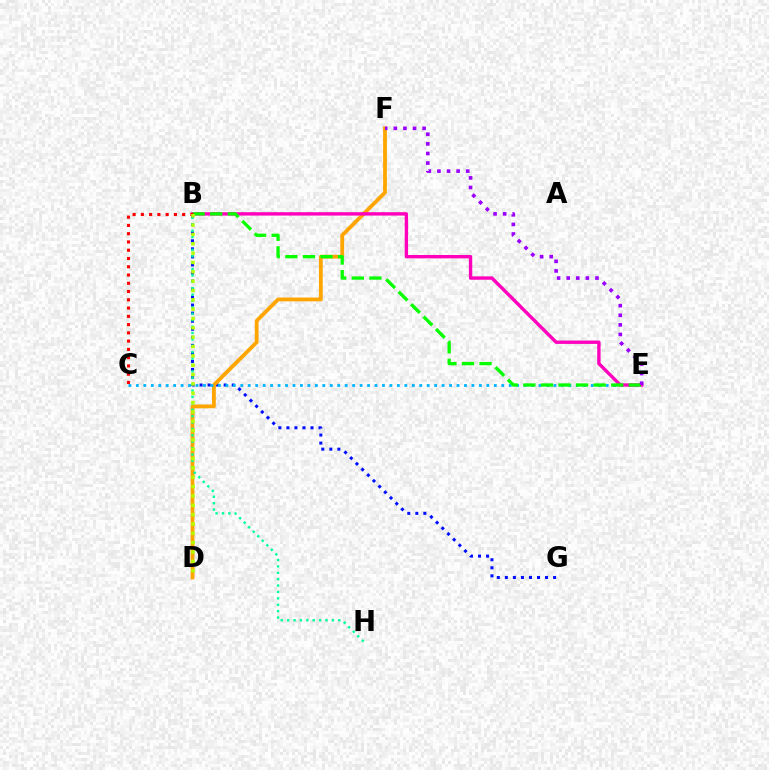{('B', 'G'): [{'color': '#0010ff', 'line_style': 'dotted', 'thickness': 2.18}], ('D', 'F'): [{'color': '#ffa500', 'line_style': 'solid', 'thickness': 2.74}], ('C', 'E'): [{'color': '#00b5ff', 'line_style': 'dotted', 'thickness': 2.03}], ('B', 'H'): [{'color': '#00ff9d', 'line_style': 'dotted', 'thickness': 1.74}], ('B', 'E'): [{'color': '#ff00bd', 'line_style': 'solid', 'thickness': 2.43}, {'color': '#08ff00', 'line_style': 'dashed', 'thickness': 2.39}], ('B', 'C'): [{'color': '#ff0000', 'line_style': 'dotted', 'thickness': 2.25}], ('E', 'F'): [{'color': '#9b00ff', 'line_style': 'dotted', 'thickness': 2.61}], ('B', 'D'): [{'color': '#b3ff00', 'line_style': 'dotted', 'thickness': 2.54}]}